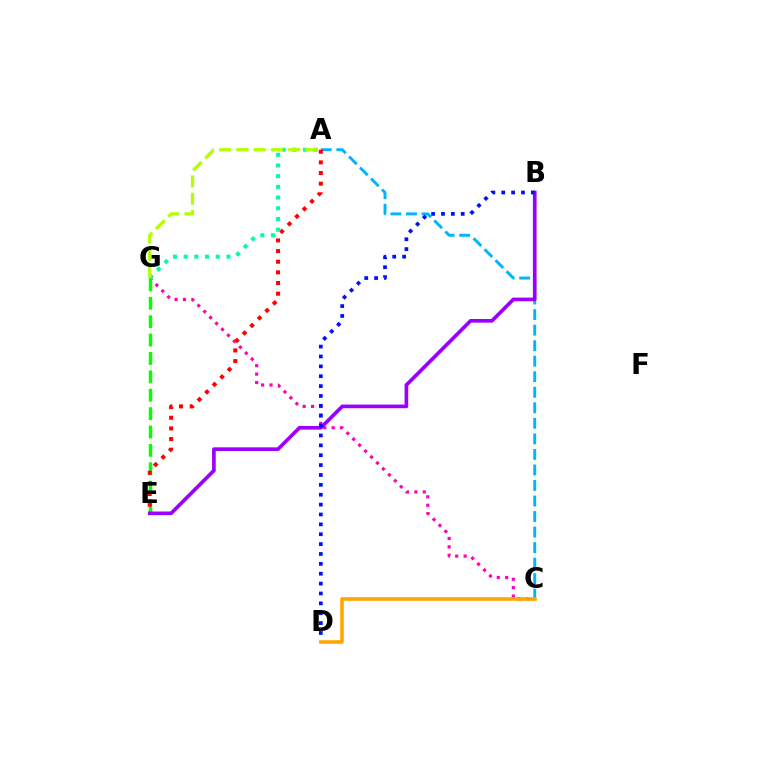{('C', 'G'): [{'color': '#ff00bd', 'line_style': 'dotted', 'thickness': 2.28}], ('E', 'G'): [{'color': '#08ff00', 'line_style': 'dashed', 'thickness': 2.5}], ('A', 'C'): [{'color': '#00b5ff', 'line_style': 'dashed', 'thickness': 2.11}], ('B', 'E'): [{'color': '#9b00ff', 'line_style': 'solid', 'thickness': 2.64}], ('B', 'D'): [{'color': '#0010ff', 'line_style': 'dotted', 'thickness': 2.68}], ('A', 'E'): [{'color': '#ff0000', 'line_style': 'dotted', 'thickness': 2.89}], ('C', 'D'): [{'color': '#ffa500', 'line_style': 'solid', 'thickness': 2.56}], ('A', 'G'): [{'color': '#00ff9d', 'line_style': 'dotted', 'thickness': 2.9}, {'color': '#b3ff00', 'line_style': 'dashed', 'thickness': 2.35}]}